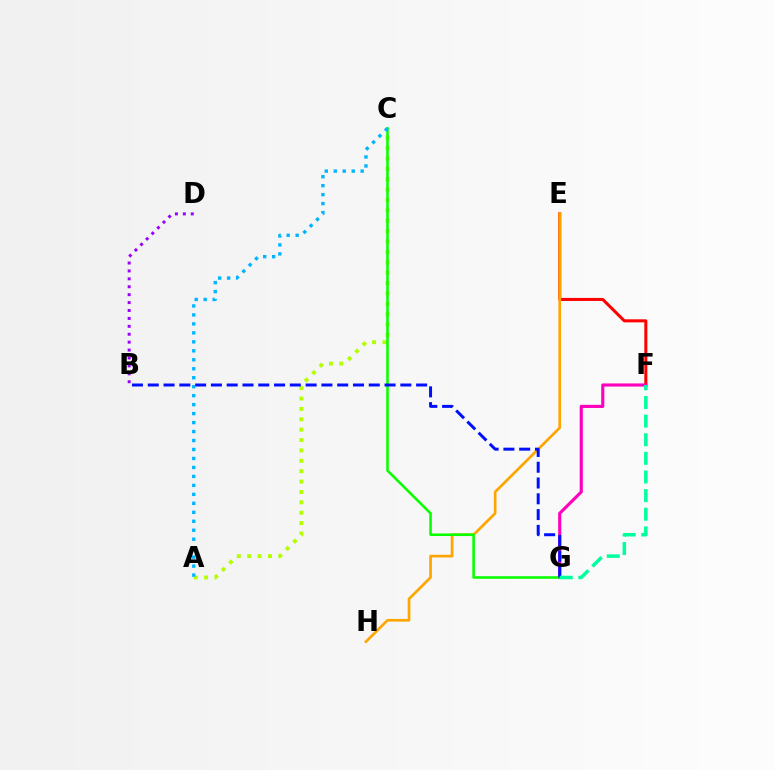{('E', 'F'): [{'color': '#ff0000', 'line_style': 'solid', 'thickness': 2.19}], ('F', 'G'): [{'color': '#ff00bd', 'line_style': 'solid', 'thickness': 2.25}, {'color': '#00ff9d', 'line_style': 'dashed', 'thickness': 2.53}], ('B', 'D'): [{'color': '#9b00ff', 'line_style': 'dotted', 'thickness': 2.15}], ('E', 'H'): [{'color': '#ffa500', 'line_style': 'solid', 'thickness': 1.94}], ('A', 'C'): [{'color': '#b3ff00', 'line_style': 'dotted', 'thickness': 2.82}, {'color': '#00b5ff', 'line_style': 'dotted', 'thickness': 2.44}], ('C', 'G'): [{'color': '#08ff00', 'line_style': 'solid', 'thickness': 1.84}], ('B', 'G'): [{'color': '#0010ff', 'line_style': 'dashed', 'thickness': 2.14}]}